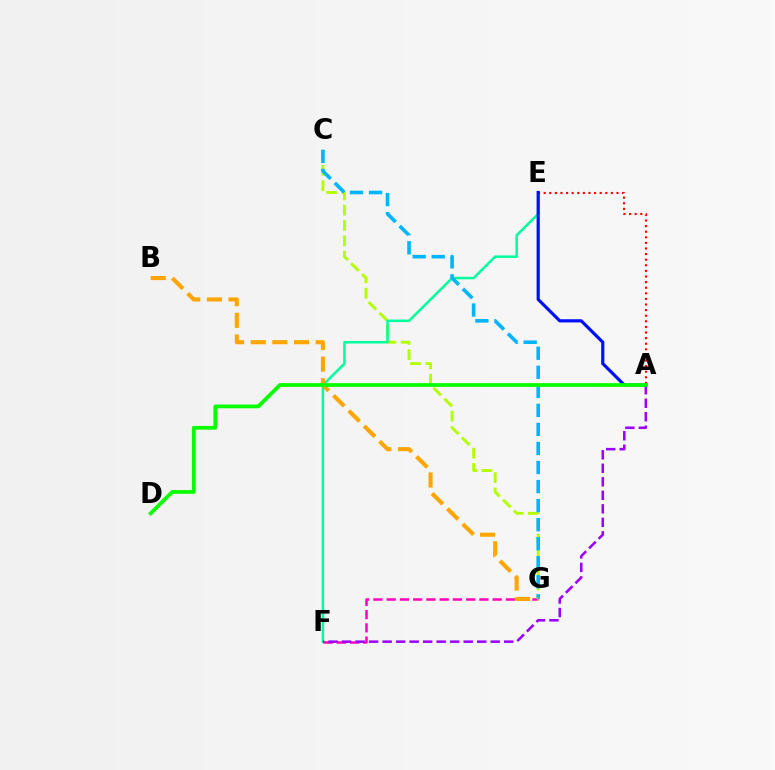{('C', 'G'): [{'color': '#b3ff00', 'line_style': 'dashed', 'thickness': 2.08}, {'color': '#00b5ff', 'line_style': 'dashed', 'thickness': 2.59}], ('E', 'F'): [{'color': '#00ff9d', 'line_style': 'solid', 'thickness': 1.81}], ('A', 'E'): [{'color': '#ff0000', 'line_style': 'dotted', 'thickness': 1.52}, {'color': '#0010ff', 'line_style': 'solid', 'thickness': 2.29}], ('F', 'G'): [{'color': '#ff00bd', 'line_style': 'dashed', 'thickness': 1.8}], ('A', 'F'): [{'color': '#9b00ff', 'line_style': 'dashed', 'thickness': 1.84}], ('B', 'G'): [{'color': '#ffa500', 'line_style': 'dashed', 'thickness': 2.94}], ('A', 'D'): [{'color': '#08ff00', 'line_style': 'solid', 'thickness': 2.71}]}